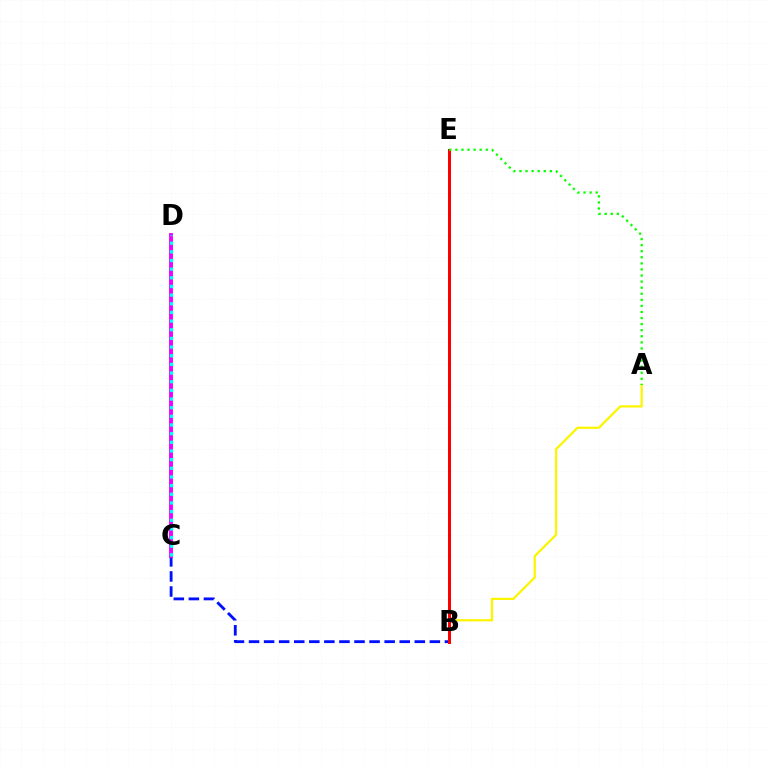{('B', 'C'): [{'color': '#0010ff', 'line_style': 'dashed', 'thickness': 2.05}], ('A', 'B'): [{'color': '#fcf500', 'line_style': 'solid', 'thickness': 1.61}], ('C', 'D'): [{'color': '#ee00ff', 'line_style': 'solid', 'thickness': 2.79}, {'color': '#00fff6', 'line_style': 'dotted', 'thickness': 2.35}], ('B', 'E'): [{'color': '#ff0000', 'line_style': 'solid', 'thickness': 2.17}], ('A', 'E'): [{'color': '#08ff00', 'line_style': 'dotted', 'thickness': 1.65}]}